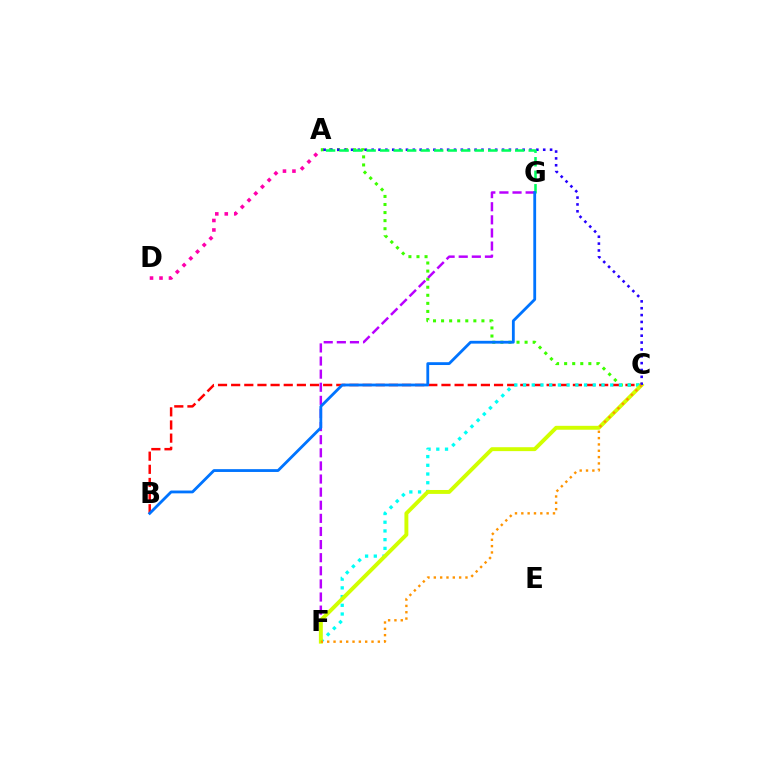{('B', 'C'): [{'color': '#ff0000', 'line_style': 'dashed', 'thickness': 1.79}], ('A', 'C'): [{'color': '#3dff00', 'line_style': 'dotted', 'thickness': 2.19}, {'color': '#2500ff', 'line_style': 'dotted', 'thickness': 1.86}], ('A', 'D'): [{'color': '#ff00ac', 'line_style': 'dotted', 'thickness': 2.58}], ('C', 'F'): [{'color': '#00fff6', 'line_style': 'dotted', 'thickness': 2.37}, {'color': '#d1ff00', 'line_style': 'solid', 'thickness': 2.82}, {'color': '#ff9400', 'line_style': 'dotted', 'thickness': 1.72}], ('F', 'G'): [{'color': '#b900ff', 'line_style': 'dashed', 'thickness': 1.78}], ('A', 'G'): [{'color': '#00ff5c', 'line_style': 'dashed', 'thickness': 1.84}], ('B', 'G'): [{'color': '#0074ff', 'line_style': 'solid', 'thickness': 2.03}]}